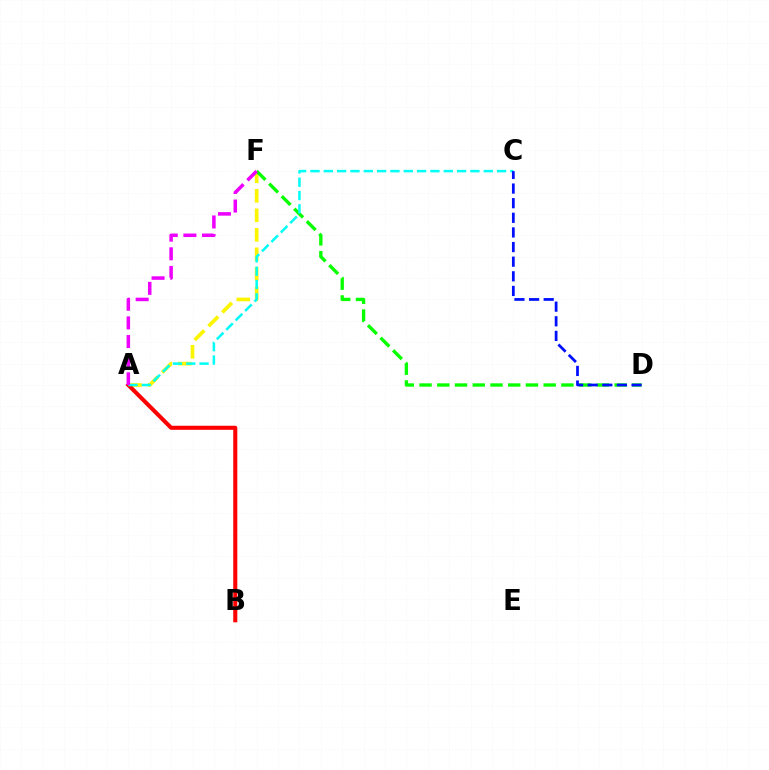{('A', 'F'): [{'color': '#fcf500', 'line_style': 'dashed', 'thickness': 2.65}, {'color': '#ee00ff', 'line_style': 'dashed', 'thickness': 2.53}], ('D', 'F'): [{'color': '#08ff00', 'line_style': 'dashed', 'thickness': 2.41}], ('A', 'B'): [{'color': '#ff0000', 'line_style': 'solid', 'thickness': 2.93}], ('A', 'C'): [{'color': '#00fff6', 'line_style': 'dashed', 'thickness': 1.81}], ('C', 'D'): [{'color': '#0010ff', 'line_style': 'dashed', 'thickness': 1.99}]}